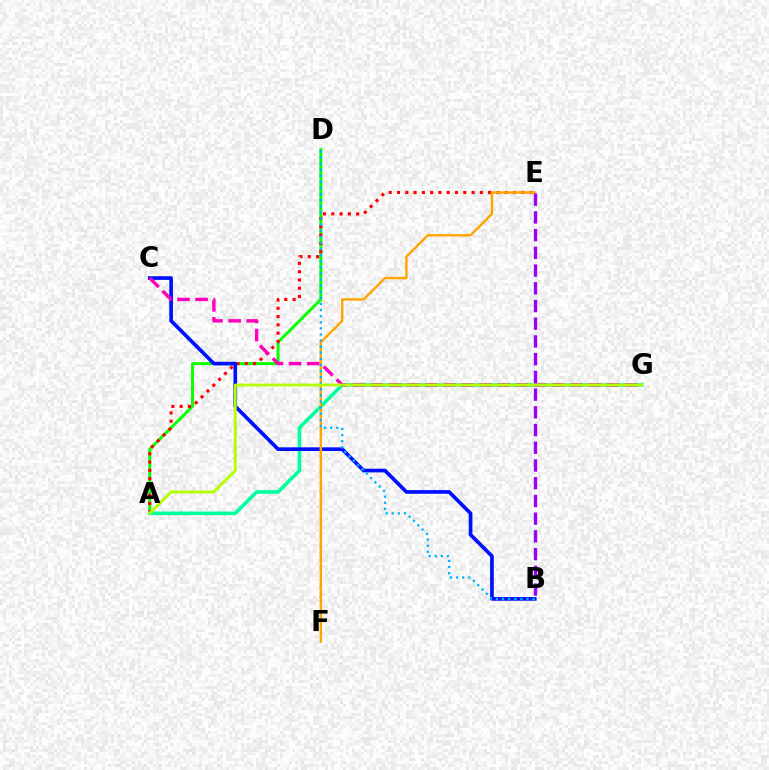{('A', 'D'): [{'color': '#08ff00', 'line_style': 'solid', 'thickness': 2.13}], ('A', 'E'): [{'color': '#ff0000', 'line_style': 'dotted', 'thickness': 2.25}], ('A', 'G'): [{'color': '#00ff9d', 'line_style': 'solid', 'thickness': 2.58}, {'color': '#b3ff00', 'line_style': 'solid', 'thickness': 2.05}], ('B', 'C'): [{'color': '#0010ff', 'line_style': 'solid', 'thickness': 2.65}], ('E', 'F'): [{'color': '#ffa500', 'line_style': 'solid', 'thickness': 1.74}], ('C', 'G'): [{'color': '#ff00bd', 'line_style': 'dashed', 'thickness': 2.46}], ('B', 'D'): [{'color': '#00b5ff', 'line_style': 'dotted', 'thickness': 1.66}], ('B', 'E'): [{'color': '#9b00ff', 'line_style': 'dashed', 'thickness': 2.41}]}